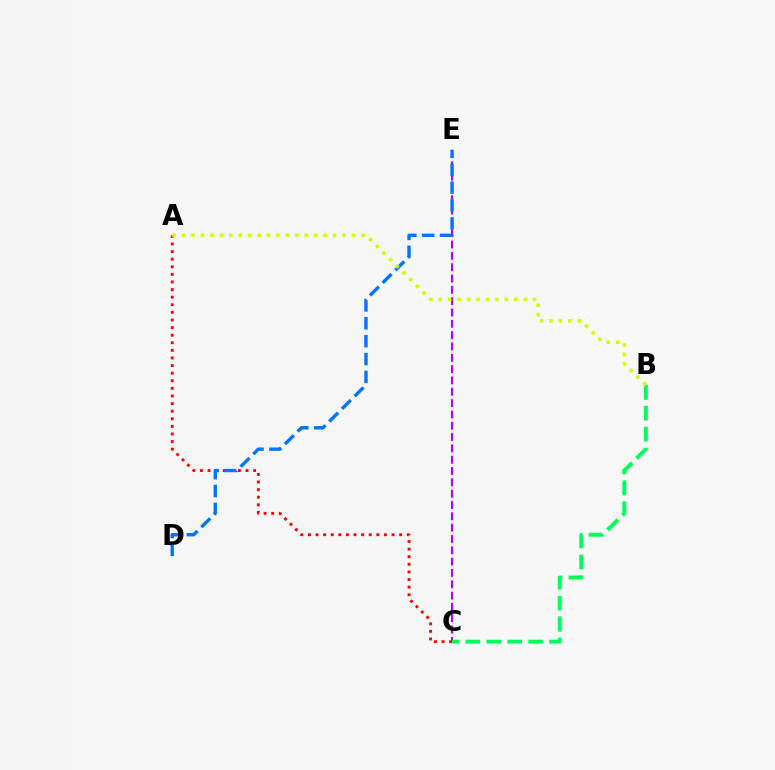{('C', 'E'): [{'color': '#b900ff', 'line_style': 'dashed', 'thickness': 1.54}], ('A', 'C'): [{'color': '#ff0000', 'line_style': 'dotted', 'thickness': 2.06}], ('B', 'C'): [{'color': '#00ff5c', 'line_style': 'dashed', 'thickness': 2.84}], ('D', 'E'): [{'color': '#0074ff', 'line_style': 'dashed', 'thickness': 2.43}], ('A', 'B'): [{'color': '#d1ff00', 'line_style': 'dotted', 'thickness': 2.56}]}